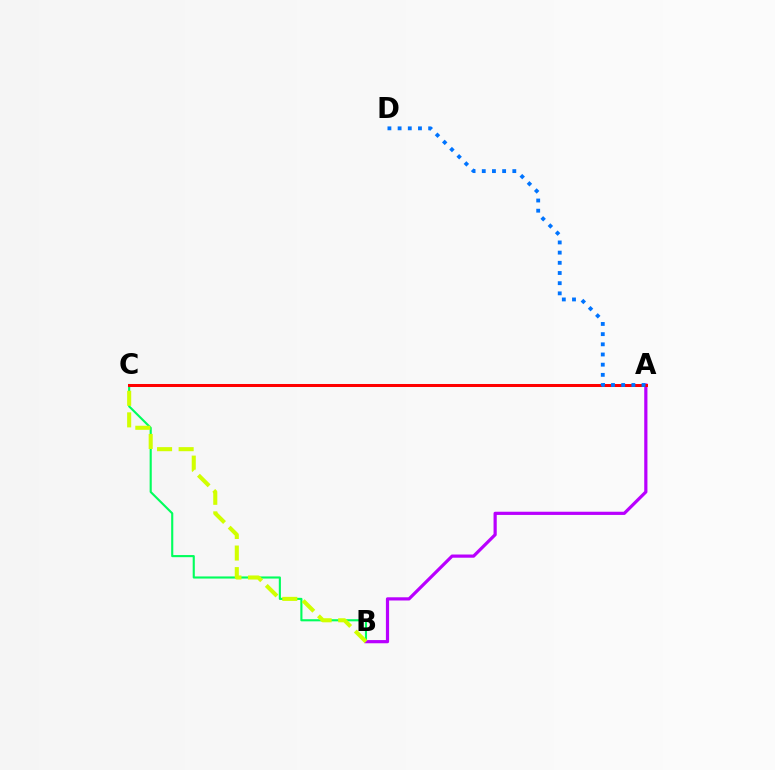{('B', 'C'): [{'color': '#00ff5c', 'line_style': 'solid', 'thickness': 1.52}, {'color': '#d1ff00', 'line_style': 'dashed', 'thickness': 2.93}], ('A', 'B'): [{'color': '#b900ff', 'line_style': 'solid', 'thickness': 2.3}], ('A', 'C'): [{'color': '#ff0000', 'line_style': 'solid', 'thickness': 2.17}], ('A', 'D'): [{'color': '#0074ff', 'line_style': 'dotted', 'thickness': 2.77}]}